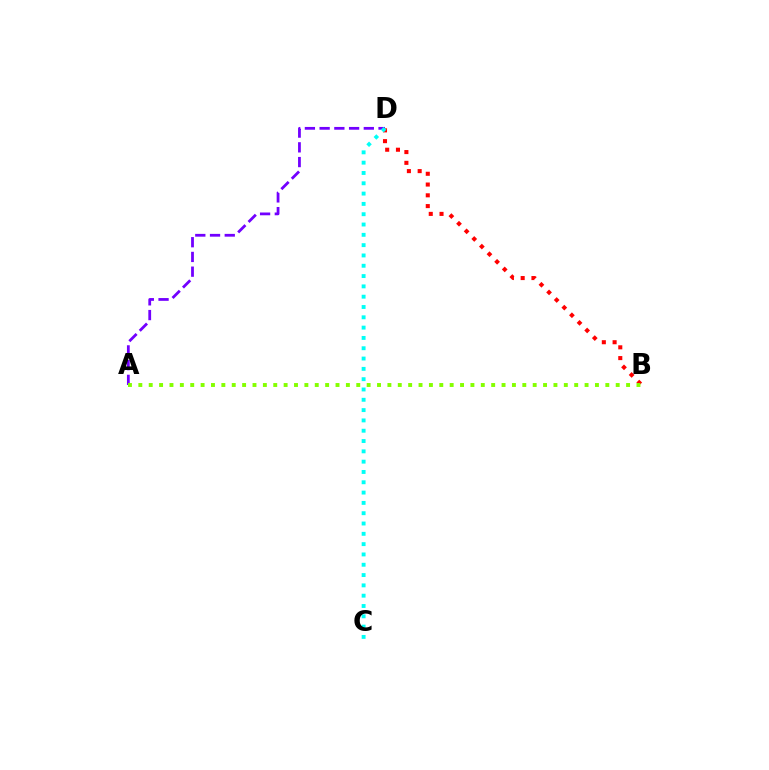{('B', 'D'): [{'color': '#ff0000', 'line_style': 'dotted', 'thickness': 2.93}], ('A', 'D'): [{'color': '#7200ff', 'line_style': 'dashed', 'thickness': 2.0}], ('C', 'D'): [{'color': '#00fff6', 'line_style': 'dotted', 'thickness': 2.8}], ('A', 'B'): [{'color': '#84ff00', 'line_style': 'dotted', 'thickness': 2.82}]}